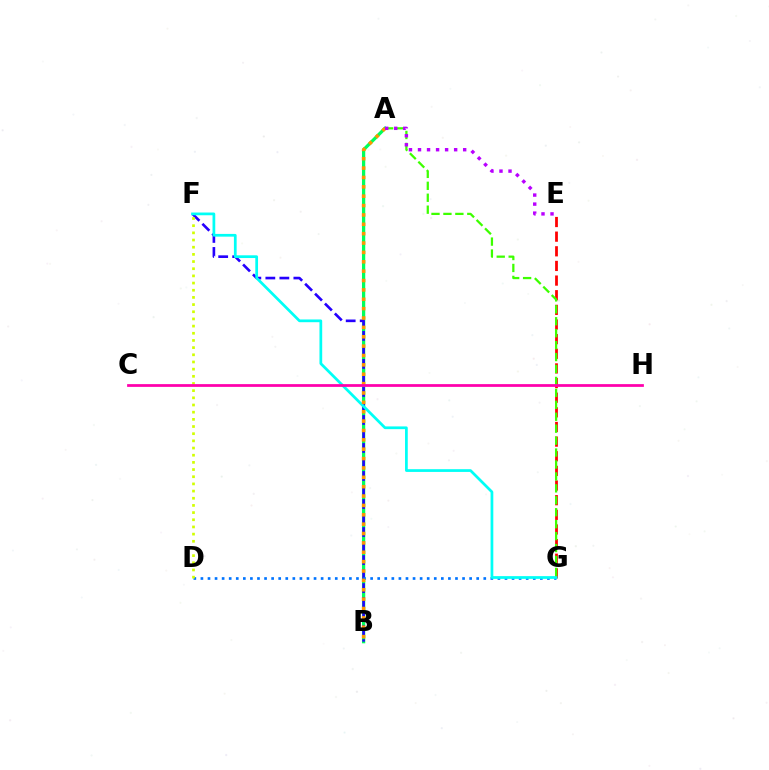{('E', 'G'): [{'color': '#ff0000', 'line_style': 'dashed', 'thickness': 1.99}], ('A', 'B'): [{'color': '#00ff5c', 'line_style': 'solid', 'thickness': 2.36}, {'color': '#ff9400', 'line_style': 'dotted', 'thickness': 2.55}], ('B', 'F'): [{'color': '#2500ff', 'line_style': 'dashed', 'thickness': 1.9}], ('A', 'G'): [{'color': '#3dff00', 'line_style': 'dashed', 'thickness': 1.62}], ('D', 'G'): [{'color': '#0074ff', 'line_style': 'dotted', 'thickness': 1.92}], ('D', 'F'): [{'color': '#d1ff00', 'line_style': 'dotted', 'thickness': 1.95}], ('F', 'G'): [{'color': '#00fff6', 'line_style': 'solid', 'thickness': 1.97}], ('C', 'H'): [{'color': '#ff00ac', 'line_style': 'solid', 'thickness': 1.99}], ('A', 'E'): [{'color': '#b900ff', 'line_style': 'dotted', 'thickness': 2.45}]}